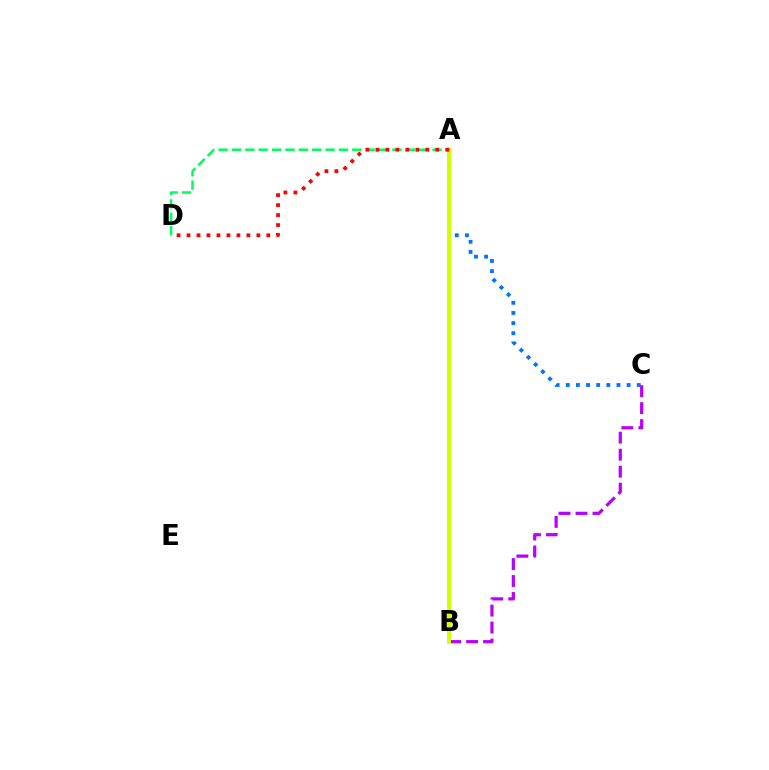{('A', 'C'): [{'color': '#0074ff', 'line_style': 'dotted', 'thickness': 2.76}], ('B', 'C'): [{'color': '#b900ff', 'line_style': 'dashed', 'thickness': 2.31}], ('A', 'B'): [{'color': '#d1ff00', 'line_style': 'solid', 'thickness': 2.86}], ('A', 'D'): [{'color': '#00ff5c', 'line_style': 'dashed', 'thickness': 1.82}, {'color': '#ff0000', 'line_style': 'dotted', 'thickness': 2.71}]}